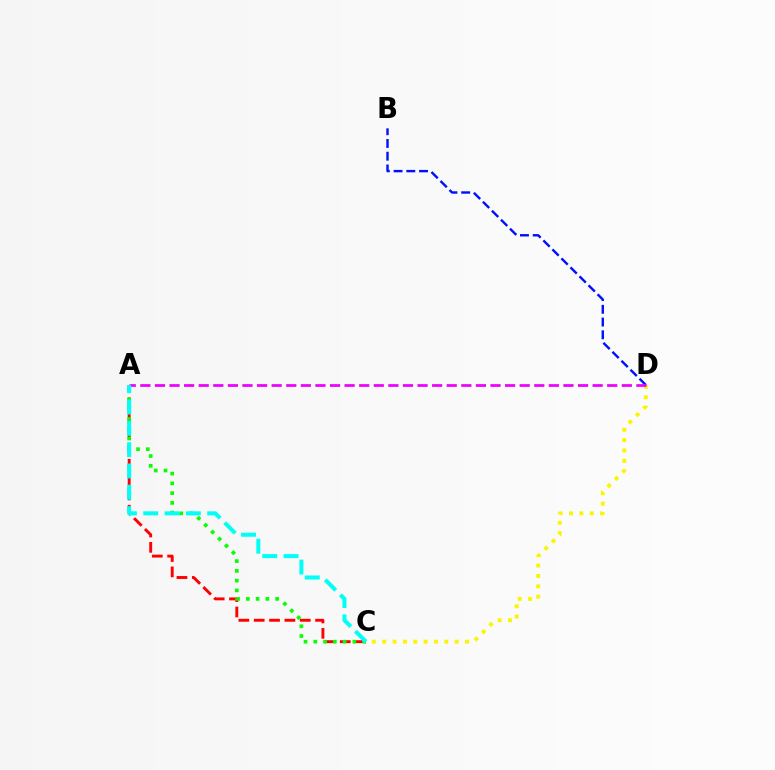{('A', 'C'): [{'color': '#ff0000', 'line_style': 'dashed', 'thickness': 2.09}, {'color': '#08ff00', 'line_style': 'dotted', 'thickness': 2.65}, {'color': '#00fff6', 'line_style': 'dashed', 'thickness': 2.9}], ('C', 'D'): [{'color': '#fcf500', 'line_style': 'dotted', 'thickness': 2.81}], ('B', 'D'): [{'color': '#0010ff', 'line_style': 'dashed', 'thickness': 1.73}], ('A', 'D'): [{'color': '#ee00ff', 'line_style': 'dashed', 'thickness': 1.98}]}